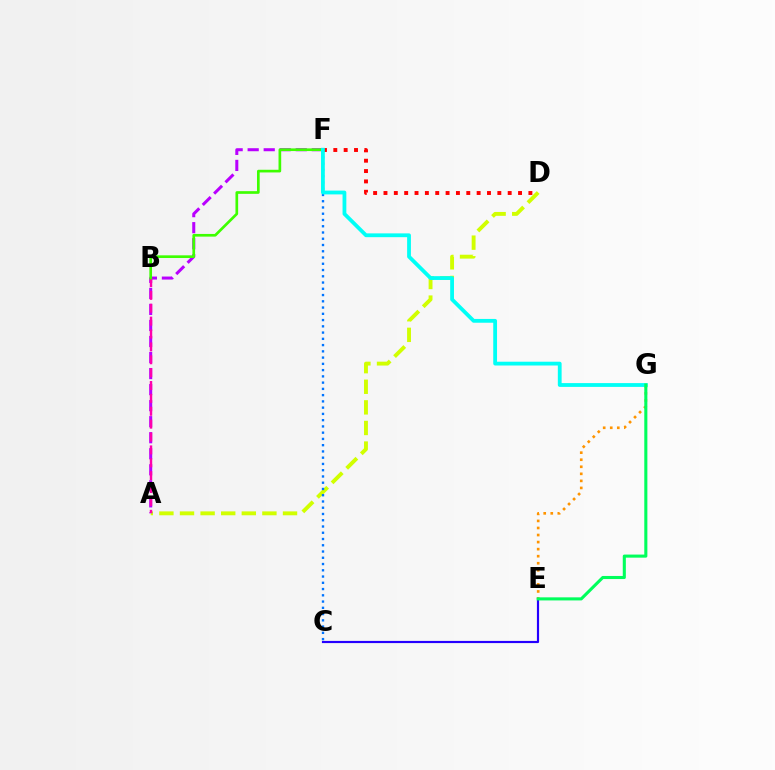{('A', 'D'): [{'color': '#d1ff00', 'line_style': 'dashed', 'thickness': 2.8}], ('C', 'E'): [{'color': '#2500ff', 'line_style': 'solid', 'thickness': 1.56}], ('E', 'G'): [{'color': '#ff9400', 'line_style': 'dotted', 'thickness': 1.92}, {'color': '#00ff5c', 'line_style': 'solid', 'thickness': 2.22}], ('C', 'F'): [{'color': '#0074ff', 'line_style': 'dotted', 'thickness': 1.7}], ('D', 'F'): [{'color': '#ff0000', 'line_style': 'dotted', 'thickness': 2.81}], ('A', 'F'): [{'color': '#b900ff', 'line_style': 'dashed', 'thickness': 2.18}], ('A', 'B'): [{'color': '#ff00ac', 'line_style': 'dashed', 'thickness': 1.75}], ('B', 'F'): [{'color': '#3dff00', 'line_style': 'solid', 'thickness': 1.93}], ('F', 'G'): [{'color': '#00fff6', 'line_style': 'solid', 'thickness': 2.73}]}